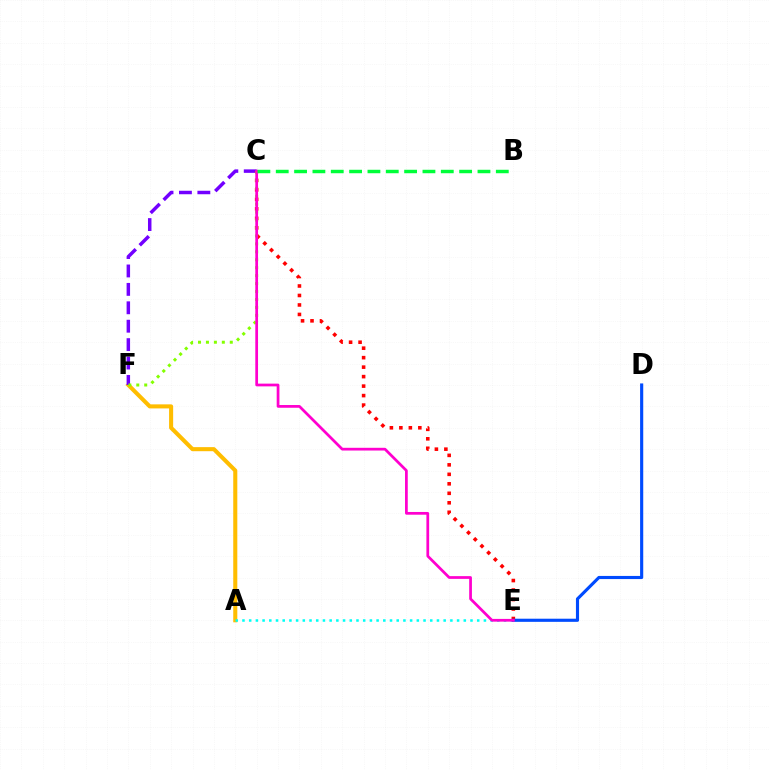{('A', 'F'): [{'color': '#ffbd00', 'line_style': 'solid', 'thickness': 2.93}], ('C', 'F'): [{'color': '#7200ff', 'line_style': 'dashed', 'thickness': 2.5}, {'color': '#84ff00', 'line_style': 'dotted', 'thickness': 2.16}], ('C', 'E'): [{'color': '#ff0000', 'line_style': 'dotted', 'thickness': 2.58}, {'color': '#ff00cf', 'line_style': 'solid', 'thickness': 1.97}], ('A', 'E'): [{'color': '#00fff6', 'line_style': 'dotted', 'thickness': 1.82}], ('D', 'E'): [{'color': '#004bff', 'line_style': 'solid', 'thickness': 2.26}], ('B', 'C'): [{'color': '#00ff39', 'line_style': 'dashed', 'thickness': 2.49}]}